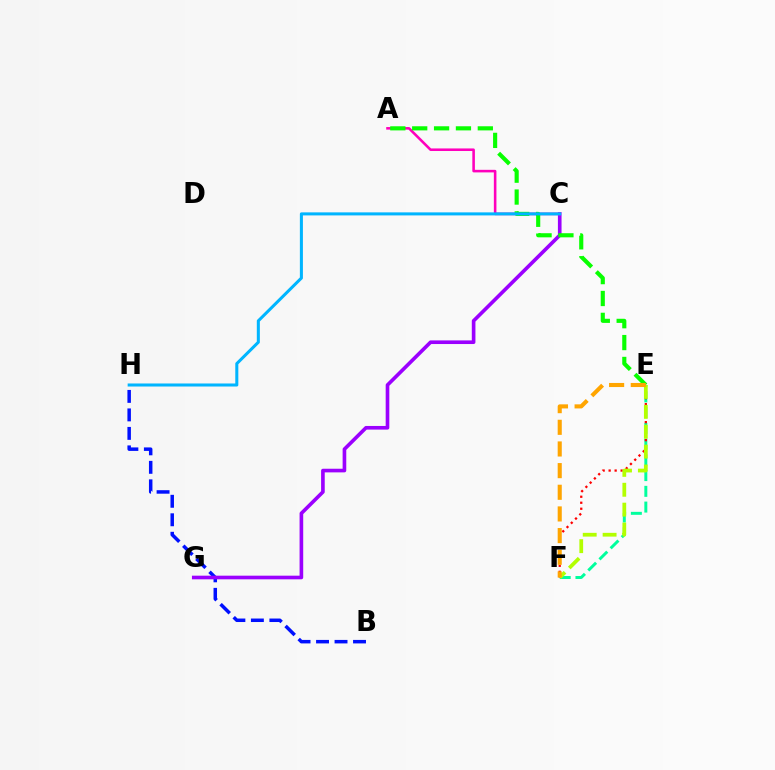{('B', 'H'): [{'color': '#0010ff', 'line_style': 'dashed', 'thickness': 2.51}], ('E', 'F'): [{'color': '#00ff9d', 'line_style': 'dashed', 'thickness': 2.14}, {'color': '#ff0000', 'line_style': 'dotted', 'thickness': 1.63}, {'color': '#b3ff00', 'line_style': 'dashed', 'thickness': 2.7}, {'color': '#ffa500', 'line_style': 'dashed', 'thickness': 2.94}], ('C', 'G'): [{'color': '#9b00ff', 'line_style': 'solid', 'thickness': 2.62}], ('A', 'C'): [{'color': '#ff00bd', 'line_style': 'solid', 'thickness': 1.85}], ('A', 'E'): [{'color': '#08ff00', 'line_style': 'dashed', 'thickness': 2.97}], ('C', 'H'): [{'color': '#00b5ff', 'line_style': 'solid', 'thickness': 2.19}]}